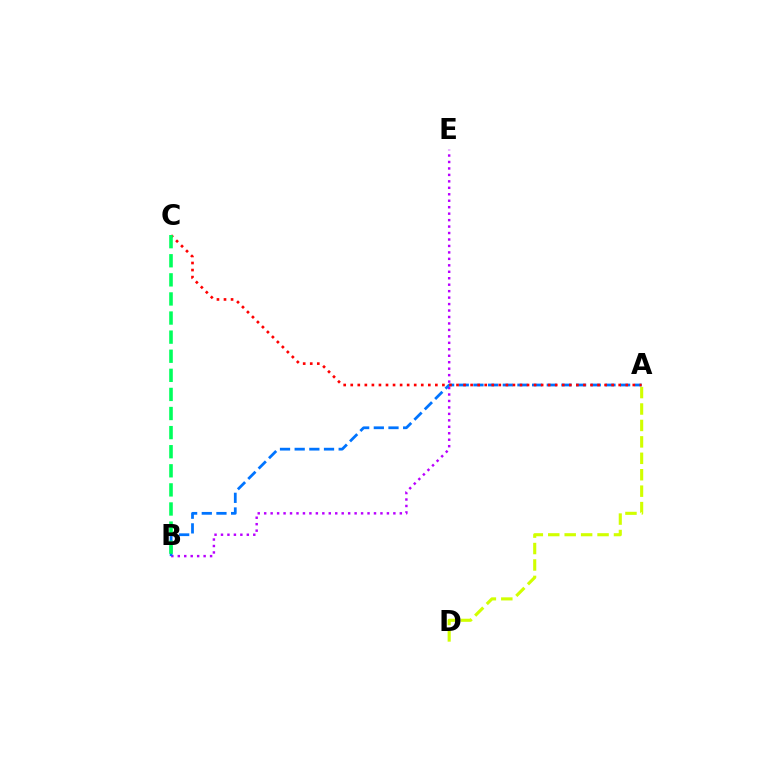{('A', 'D'): [{'color': '#d1ff00', 'line_style': 'dashed', 'thickness': 2.23}], ('B', 'E'): [{'color': '#b900ff', 'line_style': 'dotted', 'thickness': 1.75}], ('A', 'B'): [{'color': '#0074ff', 'line_style': 'dashed', 'thickness': 1.99}], ('A', 'C'): [{'color': '#ff0000', 'line_style': 'dotted', 'thickness': 1.92}], ('B', 'C'): [{'color': '#00ff5c', 'line_style': 'dashed', 'thickness': 2.59}]}